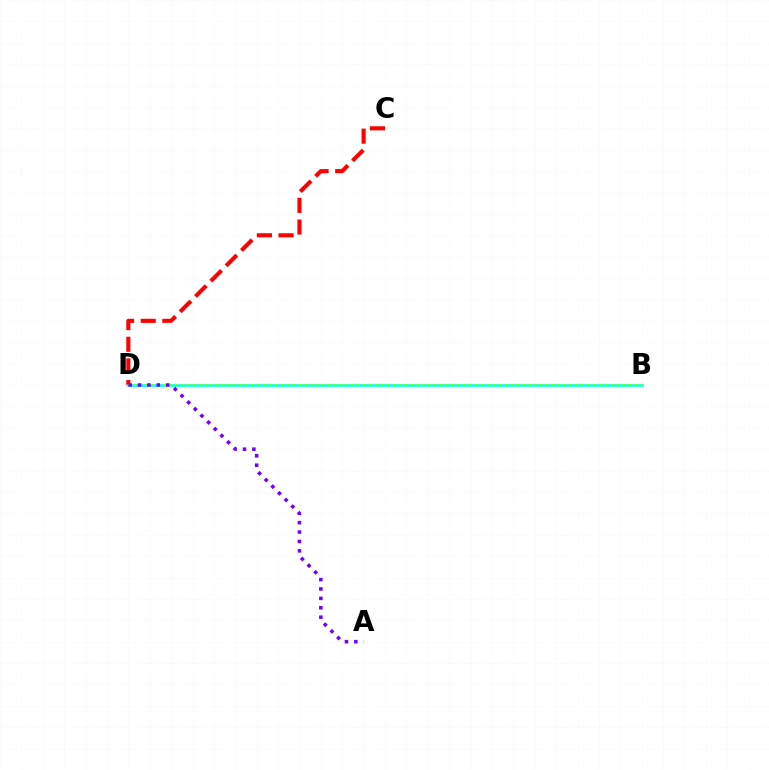{('C', 'D'): [{'color': '#ff0000', 'line_style': 'dashed', 'thickness': 2.94}], ('B', 'D'): [{'color': '#00fff6', 'line_style': 'solid', 'thickness': 1.88}, {'color': '#84ff00', 'line_style': 'dotted', 'thickness': 1.6}], ('A', 'D'): [{'color': '#7200ff', 'line_style': 'dotted', 'thickness': 2.55}]}